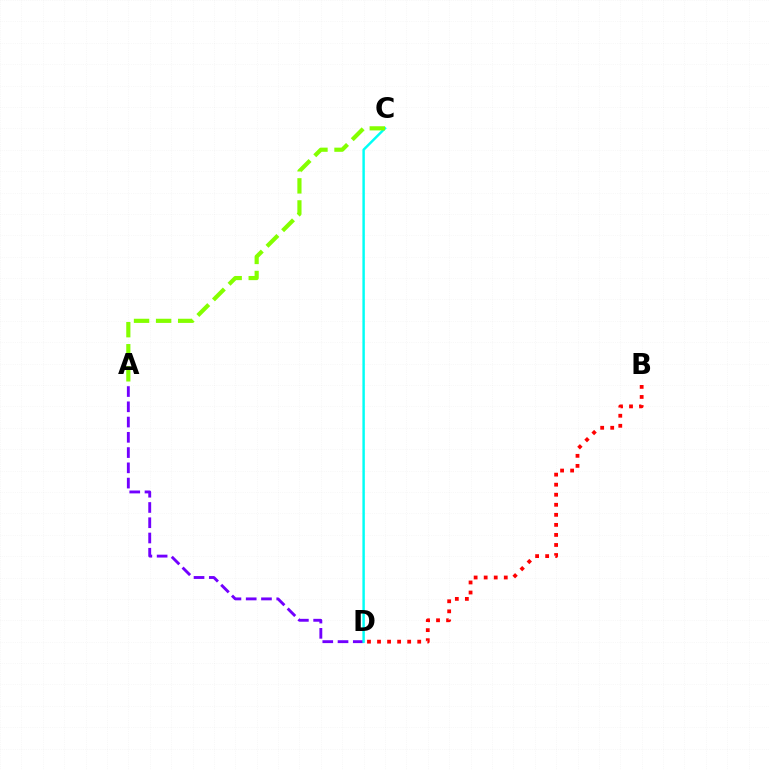{('A', 'D'): [{'color': '#7200ff', 'line_style': 'dashed', 'thickness': 2.07}], ('B', 'D'): [{'color': '#ff0000', 'line_style': 'dotted', 'thickness': 2.73}], ('C', 'D'): [{'color': '#00fff6', 'line_style': 'solid', 'thickness': 1.76}], ('A', 'C'): [{'color': '#84ff00', 'line_style': 'dashed', 'thickness': 3.0}]}